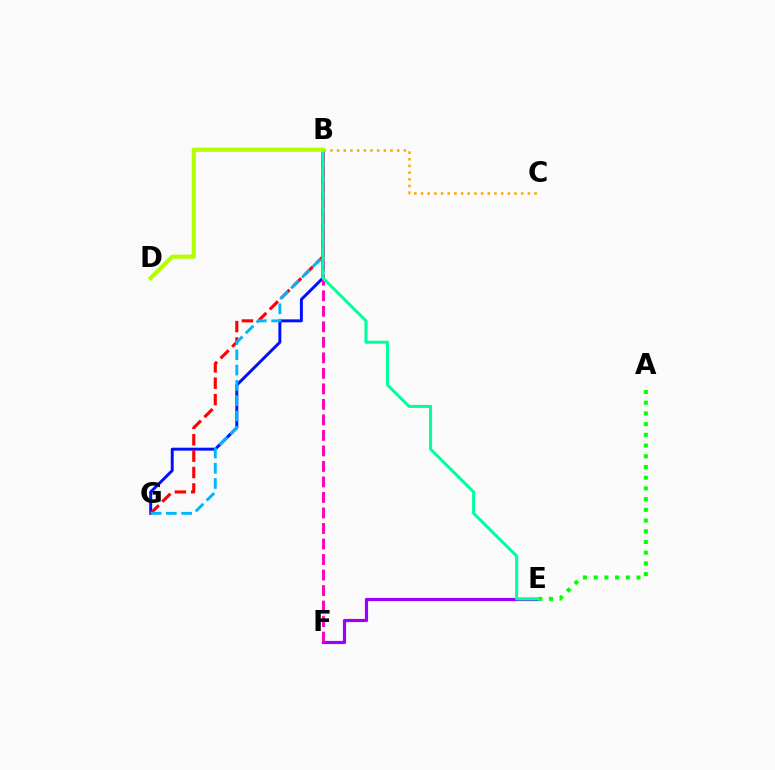{('B', 'G'): [{'color': '#0010ff', 'line_style': 'solid', 'thickness': 2.12}, {'color': '#ff0000', 'line_style': 'dashed', 'thickness': 2.23}, {'color': '#00b5ff', 'line_style': 'dashed', 'thickness': 2.08}], ('E', 'F'): [{'color': '#9b00ff', 'line_style': 'solid', 'thickness': 2.29}], ('A', 'E'): [{'color': '#08ff00', 'line_style': 'dotted', 'thickness': 2.91}], ('B', 'F'): [{'color': '#ff00bd', 'line_style': 'dashed', 'thickness': 2.11}], ('B', 'C'): [{'color': '#ffa500', 'line_style': 'dotted', 'thickness': 1.81}], ('B', 'E'): [{'color': '#00ff9d', 'line_style': 'solid', 'thickness': 2.19}], ('B', 'D'): [{'color': '#b3ff00', 'line_style': 'solid', 'thickness': 2.98}]}